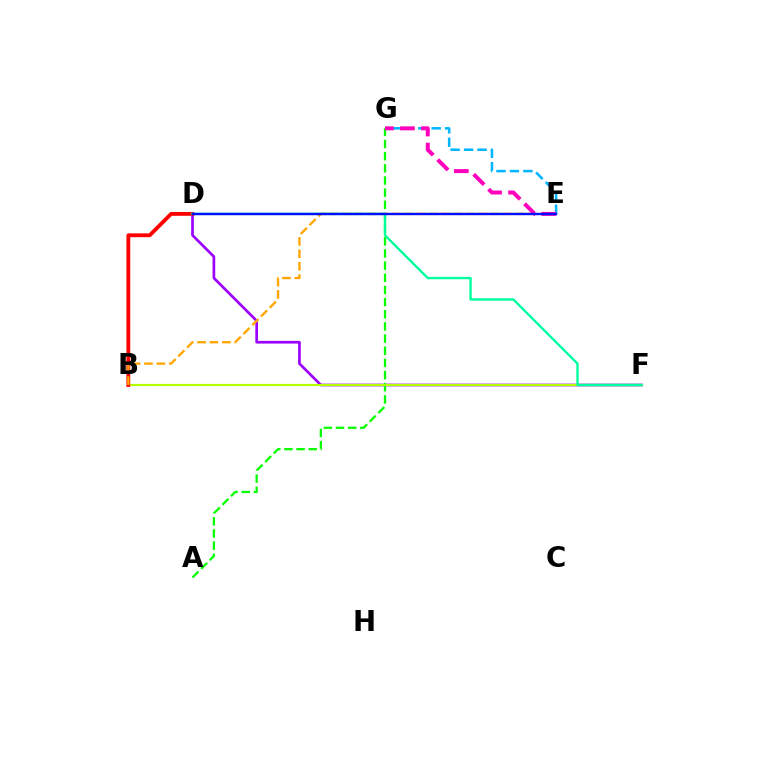{('D', 'F'): [{'color': '#9b00ff', 'line_style': 'solid', 'thickness': 1.93}, {'color': '#00ff9d', 'line_style': 'solid', 'thickness': 1.7}], ('A', 'G'): [{'color': '#08ff00', 'line_style': 'dashed', 'thickness': 1.65}], ('E', 'G'): [{'color': '#00b5ff', 'line_style': 'dashed', 'thickness': 1.83}, {'color': '#ff00bd', 'line_style': 'dashed', 'thickness': 2.86}], ('B', 'F'): [{'color': '#b3ff00', 'line_style': 'solid', 'thickness': 1.54}], ('B', 'D'): [{'color': '#ff0000', 'line_style': 'solid', 'thickness': 2.75}], ('B', 'E'): [{'color': '#ffa500', 'line_style': 'dashed', 'thickness': 1.68}], ('D', 'E'): [{'color': '#0010ff', 'line_style': 'solid', 'thickness': 1.72}]}